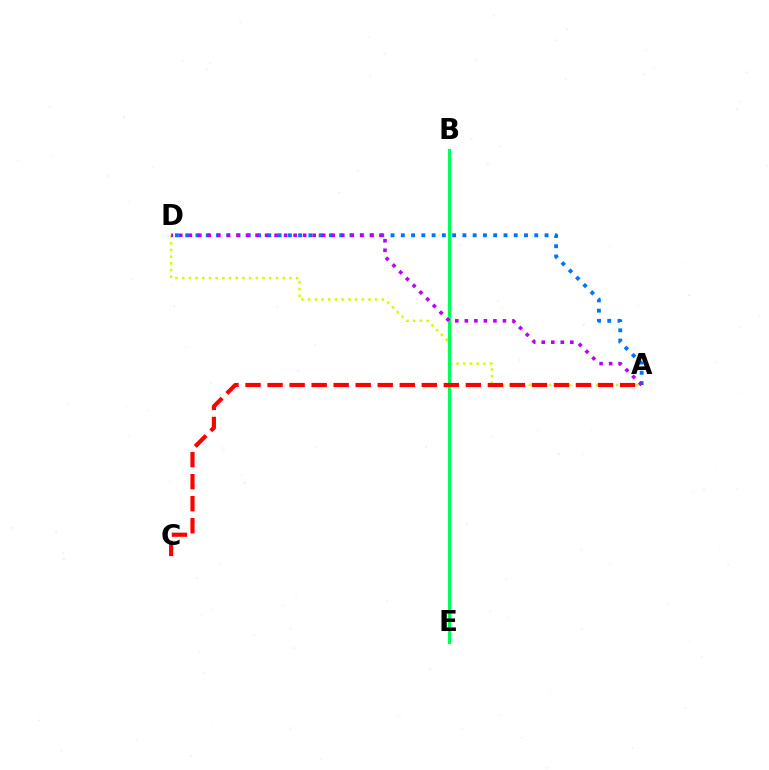{('A', 'D'): [{'color': '#d1ff00', 'line_style': 'dotted', 'thickness': 1.82}, {'color': '#0074ff', 'line_style': 'dotted', 'thickness': 2.79}, {'color': '#b900ff', 'line_style': 'dotted', 'thickness': 2.59}], ('B', 'E'): [{'color': '#00ff5c', 'line_style': 'solid', 'thickness': 2.29}], ('A', 'C'): [{'color': '#ff0000', 'line_style': 'dashed', 'thickness': 2.99}]}